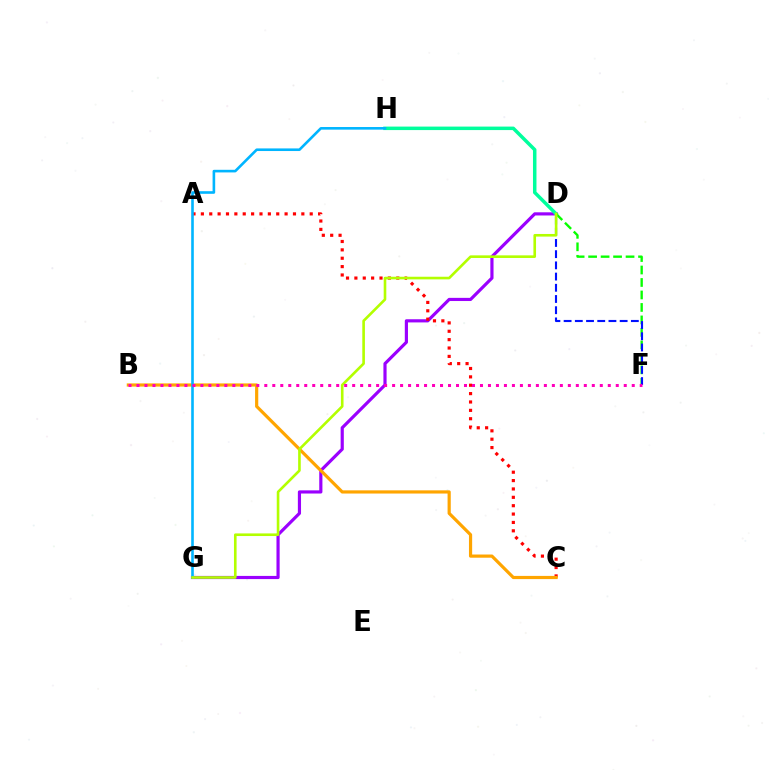{('D', 'G'): [{'color': '#9b00ff', 'line_style': 'solid', 'thickness': 2.28}, {'color': '#b3ff00', 'line_style': 'solid', 'thickness': 1.89}], ('D', 'H'): [{'color': '#00ff9d', 'line_style': 'solid', 'thickness': 2.51}], ('D', 'F'): [{'color': '#08ff00', 'line_style': 'dashed', 'thickness': 1.7}, {'color': '#0010ff', 'line_style': 'dashed', 'thickness': 1.52}], ('A', 'C'): [{'color': '#ff0000', 'line_style': 'dotted', 'thickness': 2.27}], ('B', 'C'): [{'color': '#ffa500', 'line_style': 'solid', 'thickness': 2.3}], ('G', 'H'): [{'color': '#00b5ff', 'line_style': 'solid', 'thickness': 1.88}], ('B', 'F'): [{'color': '#ff00bd', 'line_style': 'dotted', 'thickness': 2.17}]}